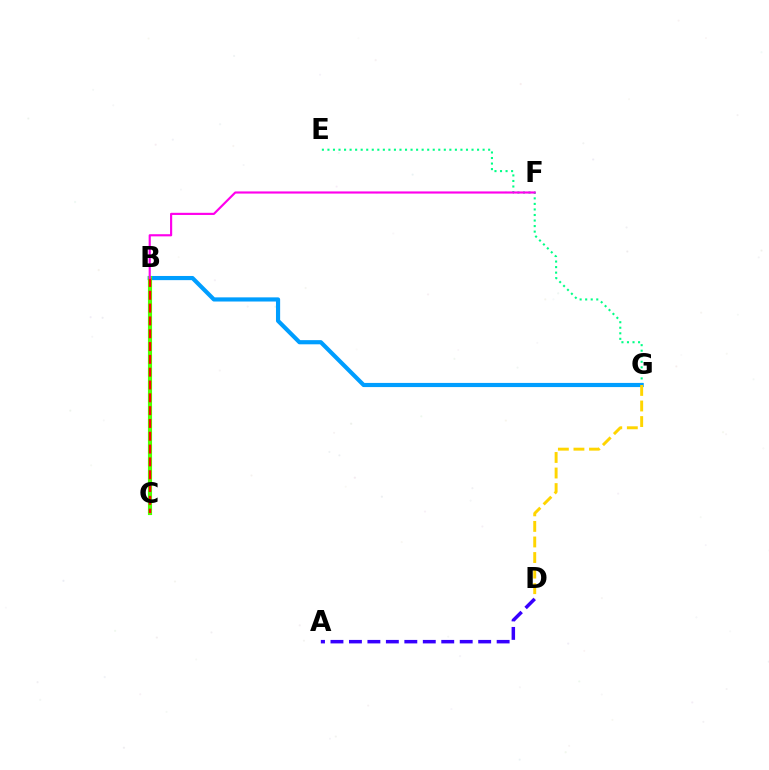{('E', 'G'): [{'color': '#00ff86', 'line_style': 'dotted', 'thickness': 1.51}], ('B', 'G'): [{'color': '#009eff', 'line_style': 'solid', 'thickness': 3.0}], ('B', 'C'): [{'color': '#4fff00', 'line_style': 'solid', 'thickness': 2.97}, {'color': '#ff0000', 'line_style': 'dashed', 'thickness': 1.74}], ('A', 'D'): [{'color': '#3700ff', 'line_style': 'dashed', 'thickness': 2.51}], ('D', 'G'): [{'color': '#ffd500', 'line_style': 'dashed', 'thickness': 2.11}], ('B', 'F'): [{'color': '#ff00ed', 'line_style': 'solid', 'thickness': 1.55}]}